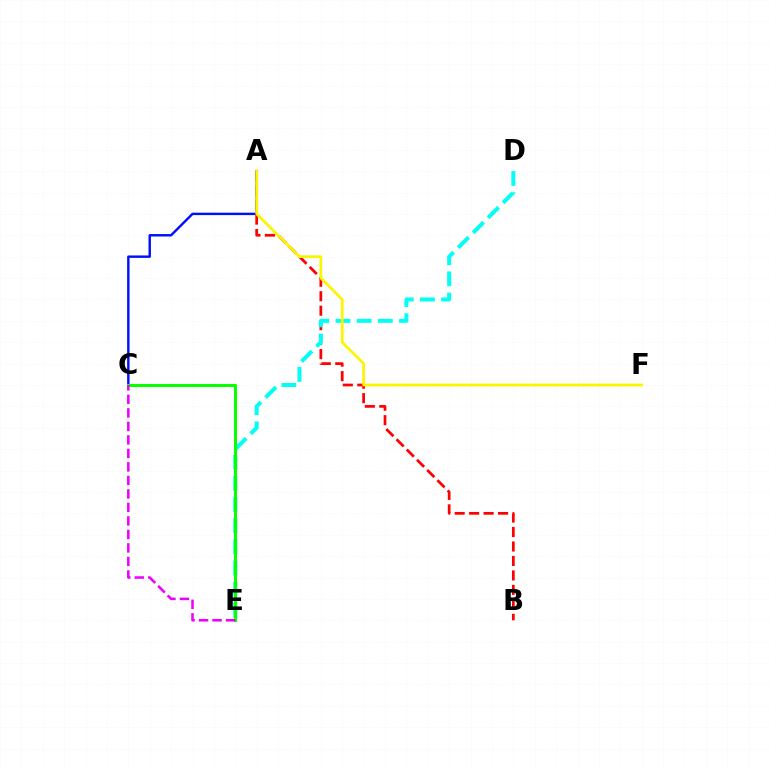{('A', 'B'): [{'color': '#ff0000', 'line_style': 'dashed', 'thickness': 1.97}], ('A', 'C'): [{'color': '#0010ff', 'line_style': 'solid', 'thickness': 1.75}], ('D', 'E'): [{'color': '#00fff6', 'line_style': 'dashed', 'thickness': 2.87}], ('C', 'E'): [{'color': '#08ff00', 'line_style': 'solid', 'thickness': 2.2}, {'color': '#ee00ff', 'line_style': 'dashed', 'thickness': 1.83}], ('A', 'F'): [{'color': '#fcf500', 'line_style': 'solid', 'thickness': 1.96}]}